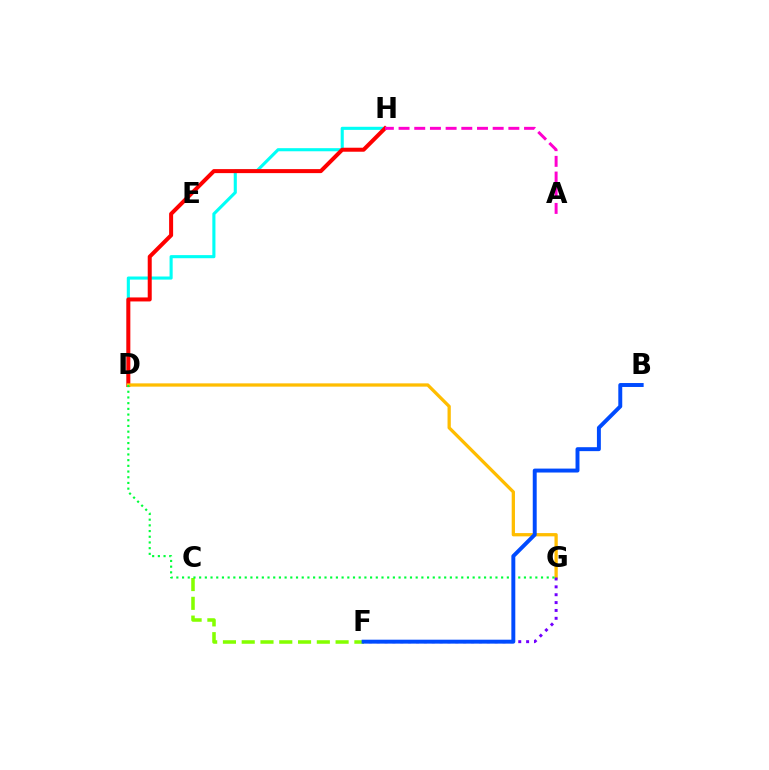{('D', 'H'): [{'color': '#00fff6', 'line_style': 'solid', 'thickness': 2.23}, {'color': '#ff0000', 'line_style': 'solid', 'thickness': 2.89}], ('C', 'F'): [{'color': '#84ff00', 'line_style': 'dashed', 'thickness': 2.55}], ('D', 'G'): [{'color': '#ffbd00', 'line_style': 'solid', 'thickness': 2.36}, {'color': '#00ff39', 'line_style': 'dotted', 'thickness': 1.55}], ('F', 'G'): [{'color': '#7200ff', 'line_style': 'dotted', 'thickness': 2.14}], ('B', 'F'): [{'color': '#004bff', 'line_style': 'solid', 'thickness': 2.83}], ('A', 'H'): [{'color': '#ff00cf', 'line_style': 'dashed', 'thickness': 2.13}]}